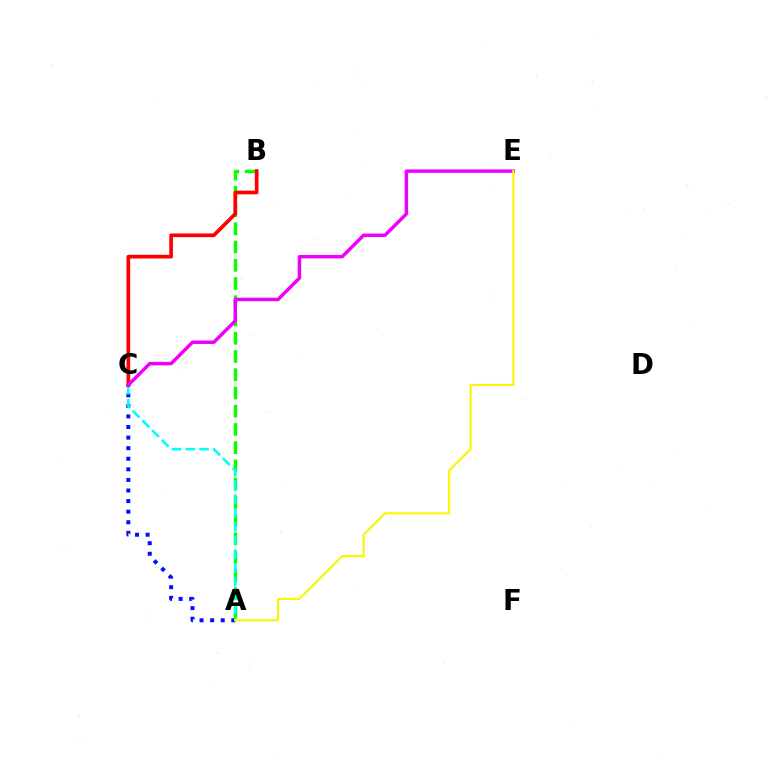{('A', 'B'): [{'color': '#08ff00', 'line_style': 'dashed', 'thickness': 2.48}], ('A', 'C'): [{'color': '#0010ff', 'line_style': 'dotted', 'thickness': 2.87}, {'color': '#00fff6', 'line_style': 'dashed', 'thickness': 1.87}], ('B', 'C'): [{'color': '#ff0000', 'line_style': 'solid', 'thickness': 2.66}], ('C', 'E'): [{'color': '#ee00ff', 'line_style': 'solid', 'thickness': 2.49}], ('A', 'E'): [{'color': '#fcf500', 'line_style': 'solid', 'thickness': 1.53}]}